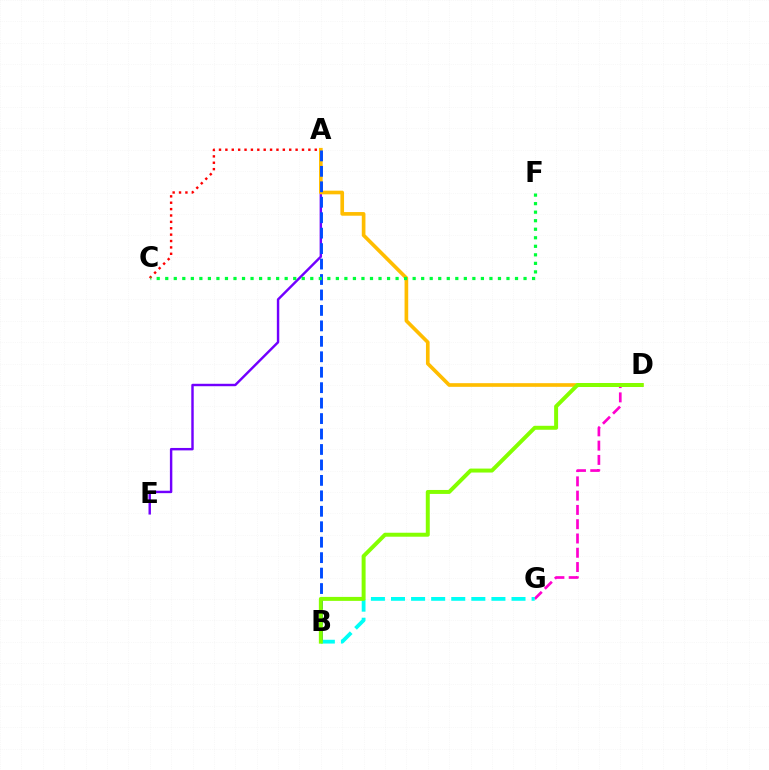{('D', 'G'): [{'color': '#ff00cf', 'line_style': 'dashed', 'thickness': 1.94}], ('B', 'G'): [{'color': '#00fff6', 'line_style': 'dashed', 'thickness': 2.73}], ('A', 'C'): [{'color': '#ff0000', 'line_style': 'dotted', 'thickness': 1.73}], ('A', 'E'): [{'color': '#7200ff', 'line_style': 'solid', 'thickness': 1.75}], ('A', 'D'): [{'color': '#ffbd00', 'line_style': 'solid', 'thickness': 2.63}], ('A', 'B'): [{'color': '#004bff', 'line_style': 'dashed', 'thickness': 2.1}], ('B', 'D'): [{'color': '#84ff00', 'line_style': 'solid', 'thickness': 2.86}], ('C', 'F'): [{'color': '#00ff39', 'line_style': 'dotted', 'thickness': 2.32}]}